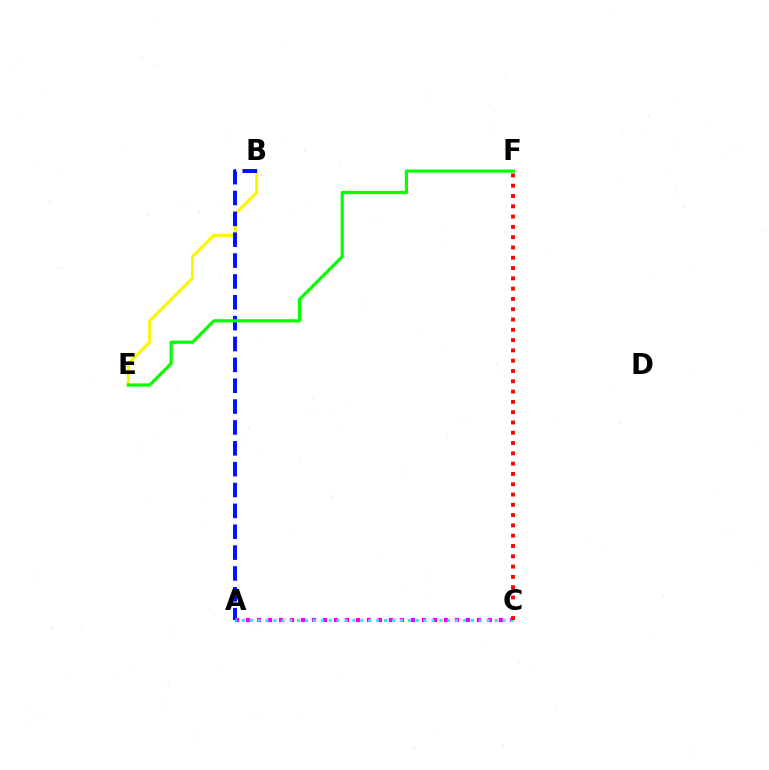{('B', 'E'): [{'color': '#fcf500', 'line_style': 'solid', 'thickness': 2.22}], ('A', 'B'): [{'color': '#0010ff', 'line_style': 'dashed', 'thickness': 2.83}], ('E', 'F'): [{'color': '#08ff00', 'line_style': 'solid', 'thickness': 2.31}], ('A', 'C'): [{'color': '#ee00ff', 'line_style': 'dotted', 'thickness': 2.99}, {'color': '#00fff6', 'line_style': 'dotted', 'thickness': 2.15}], ('C', 'F'): [{'color': '#ff0000', 'line_style': 'dotted', 'thickness': 2.8}]}